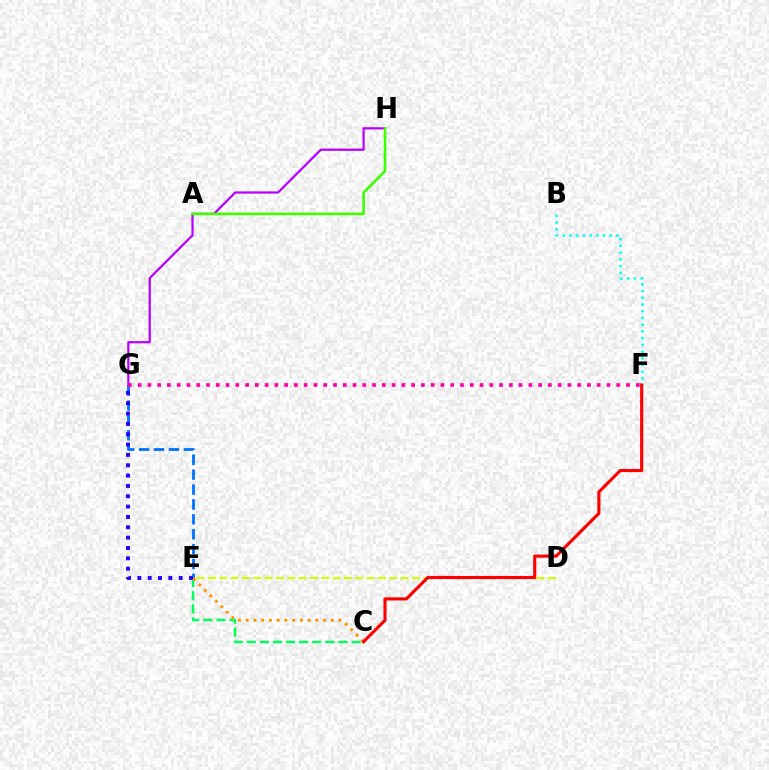{('E', 'G'): [{'color': '#0074ff', 'line_style': 'dashed', 'thickness': 2.02}, {'color': '#2500ff', 'line_style': 'dotted', 'thickness': 2.81}], ('C', 'E'): [{'color': '#00ff5c', 'line_style': 'dashed', 'thickness': 1.78}, {'color': '#ff9400', 'line_style': 'dotted', 'thickness': 2.1}], ('G', 'H'): [{'color': '#b900ff', 'line_style': 'solid', 'thickness': 1.61}], ('A', 'H'): [{'color': '#3dff00', 'line_style': 'solid', 'thickness': 1.89}], ('D', 'E'): [{'color': '#d1ff00', 'line_style': 'dashed', 'thickness': 1.54}], ('F', 'G'): [{'color': '#ff00ac', 'line_style': 'dotted', 'thickness': 2.65}], ('B', 'F'): [{'color': '#00fff6', 'line_style': 'dotted', 'thickness': 1.83}], ('C', 'F'): [{'color': '#ff0000', 'line_style': 'solid', 'thickness': 2.24}]}